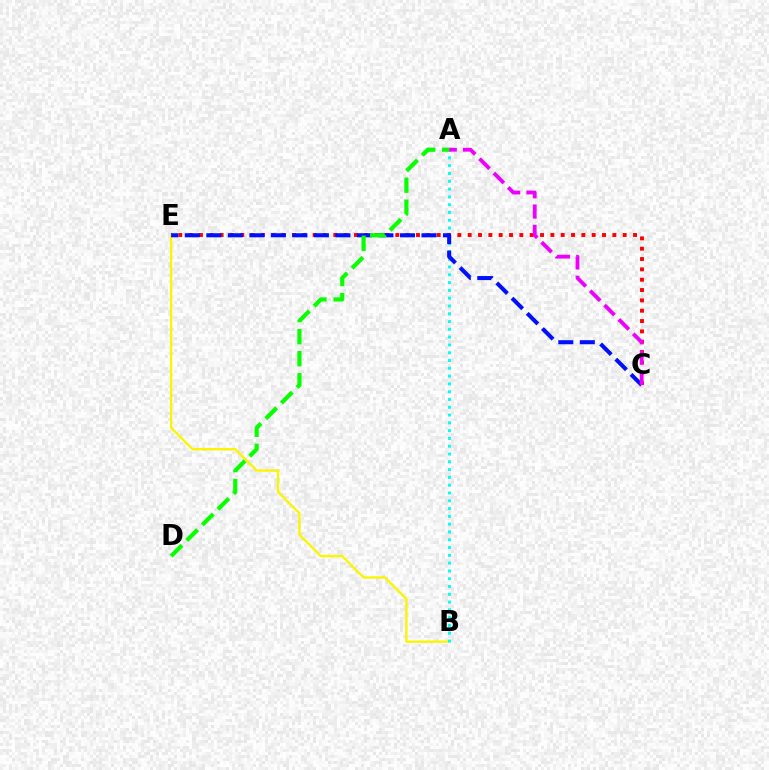{('C', 'E'): [{'color': '#ff0000', 'line_style': 'dotted', 'thickness': 2.81}, {'color': '#0010ff', 'line_style': 'dashed', 'thickness': 2.92}], ('B', 'E'): [{'color': '#fcf500', 'line_style': 'solid', 'thickness': 1.7}], ('A', 'B'): [{'color': '#00fff6', 'line_style': 'dotted', 'thickness': 2.12}], ('A', 'D'): [{'color': '#08ff00', 'line_style': 'dashed', 'thickness': 3.0}], ('A', 'C'): [{'color': '#ee00ff', 'line_style': 'dashed', 'thickness': 2.76}]}